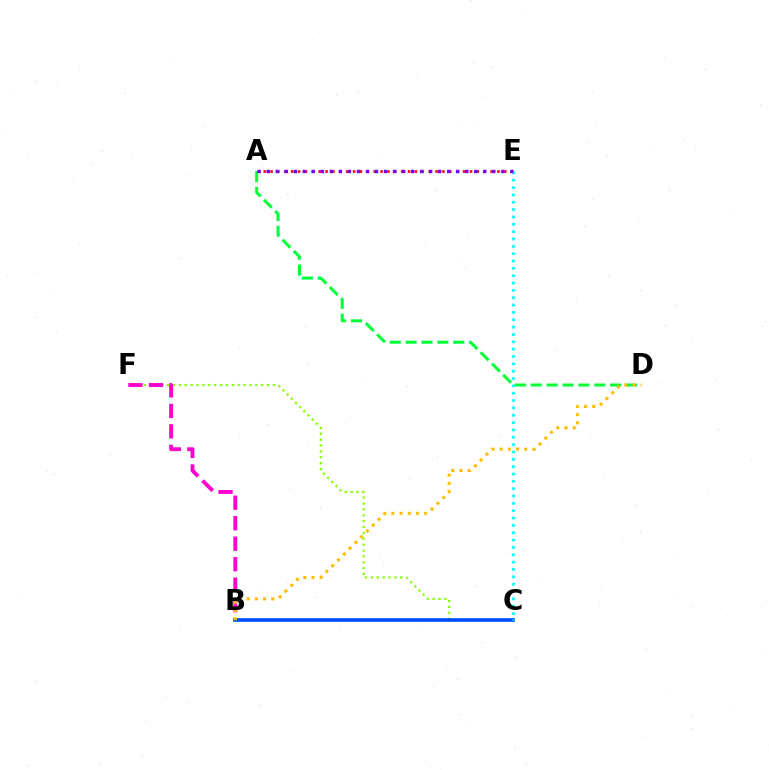{('C', 'F'): [{'color': '#84ff00', 'line_style': 'dotted', 'thickness': 1.6}], ('A', 'D'): [{'color': '#00ff39', 'line_style': 'dashed', 'thickness': 2.16}], ('B', 'F'): [{'color': '#ff00cf', 'line_style': 'dashed', 'thickness': 2.78}], ('A', 'E'): [{'color': '#ff0000', 'line_style': 'dotted', 'thickness': 1.87}, {'color': '#7200ff', 'line_style': 'dotted', 'thickness': 2.45}], ('B', 'C'): [{'color': '#004bff', 'line_style': 'solid', 'thickness': 2.61}], ('C', 'E'): [{'color': '#00fff6', 'line_style': 'dotted', 'thickness': 2.0}], ('B', 'D'): [{'color': '#ffbd00', 'line_style': 'dotted', 'thickness': 2.22}]}